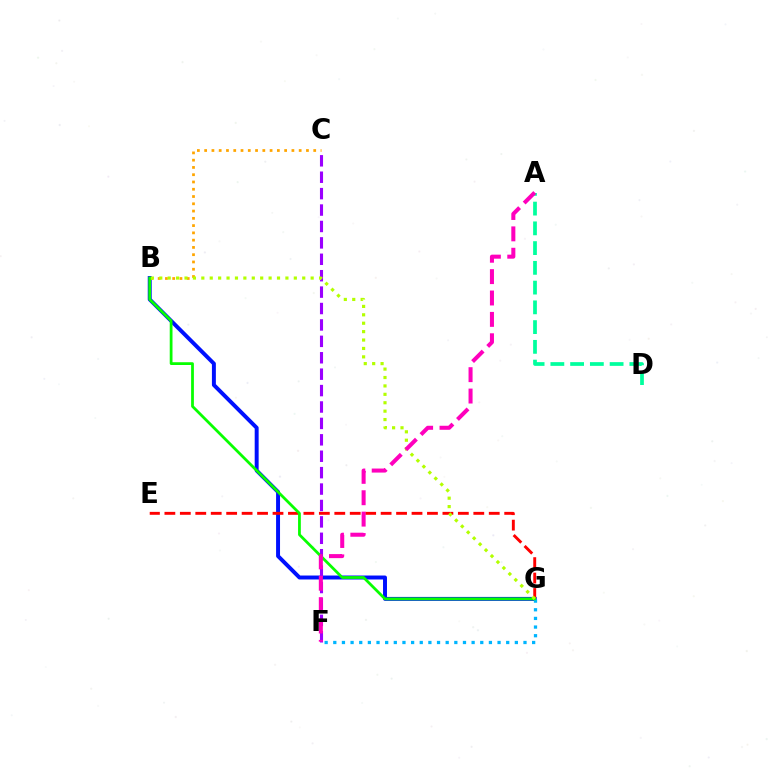{('B', 'G'): [{'color': '#0010ff', 'line_style': 'solid', 'thickness': 2.84}, {'color': '#08ff00', 'line_style': 'solid', 'thickness': 1.99}, {'color': '#b3ff00', 'line_style': 'dotted', 'thickness': 2.28}], ('C', 'F'): [{'color': '#9b00ff', 'line_style': 'dashed', 'thickness': 2.23}], ('B', 'C'): [{'color': '#ffa500', 'line_style': 'dotted', 'thickness': 1.98}], ('F', 'G'): [{'color': '#00b5ff', 'line_style': 'dotted', 'thickness': 2.35}], ('E', 'G'): [{'color': '#ff0000', 'line_style': 'dashed', 'thickness': 2.1}], ('A', 'D'): [{'color': '#00ff9d', 'line_style': 'dashed', 'thickness': 2.68}], ('A', 'F'): [{'color': '#ff00bd', 'line_style': 'dashed', 'thickness': 2.9}]}